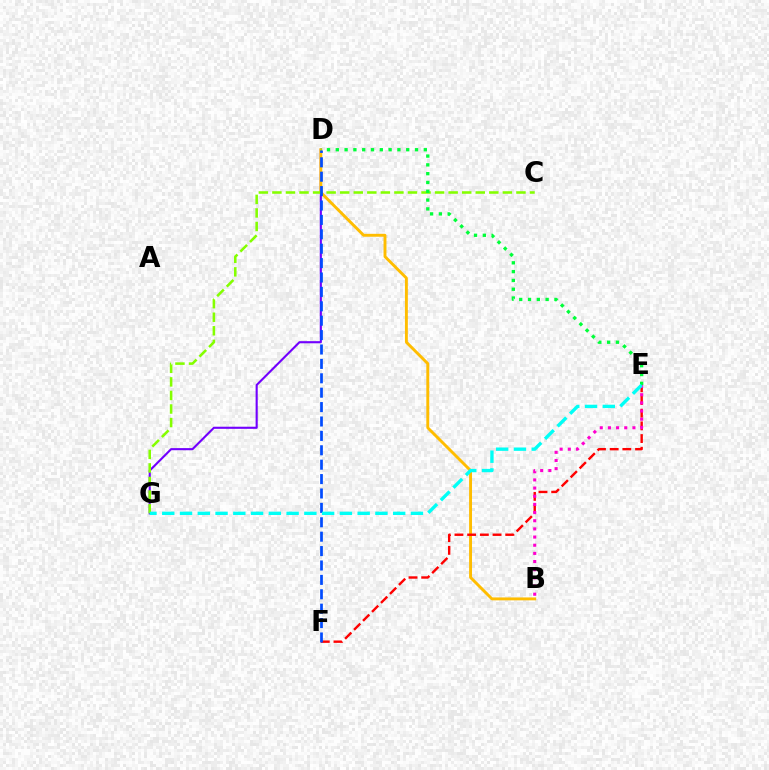{('D', 'G'): [{'color': '#7200ff', 'line_style': 'solid', 'thickness': 1.52}], ('B', 'D'): [{'color': '#ffbd00', 'line_style': 'solid', 'thickness': 2.09}], ('C', 'G'): [{'color': '#84ff00', 'line_style': 'dashed', 'thickness': 1.84}], ('E', 'F'): [{'color': '#ff0000', 'line_style': 'dashed', 'thickness': 1.73}], ('B', 'E'): [{'color': '#ff00cf', 'line_style': 'dotted', 'thickness': 2.22}], ('D', 'E'): [{'color': '#00ff39', 'line_style': 'dotted', 'thickness': 2.39}], ('D', 'F'): [{'color': '#004bff', 'line_style': 'dashed', 'thickness': 1.96}], ('E', 'G'): [{'color': '#00fff6', 'line_style': 'dashed', 'thickness': 2.41}]}